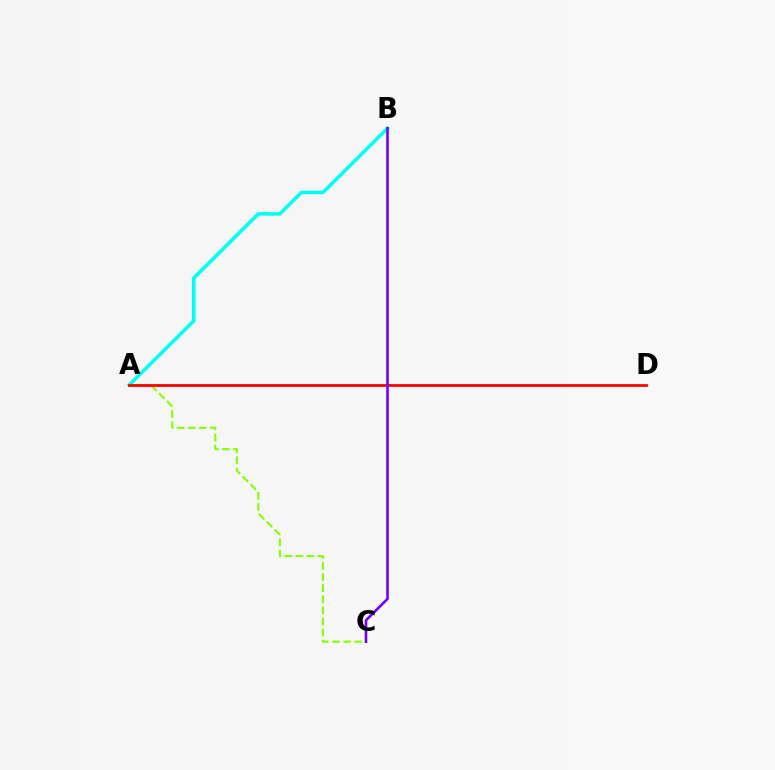{('A', 'C'): [{'color': '#84ff00', 'line_style': 'dashed', 'thickness': 1.51}], ('A', 'B'): [{'color': '#00fff6', 'line_style': 'solid', 'thickness': 2.56}], ('A', 'D'): [{'color': '#ff0000', 'line_style': 'solid', 'thickness': 2.0}], ('B', 'C'): [{'color': '#7200ff', 'line_style': 'solid', 'thickness': 1.89}]}